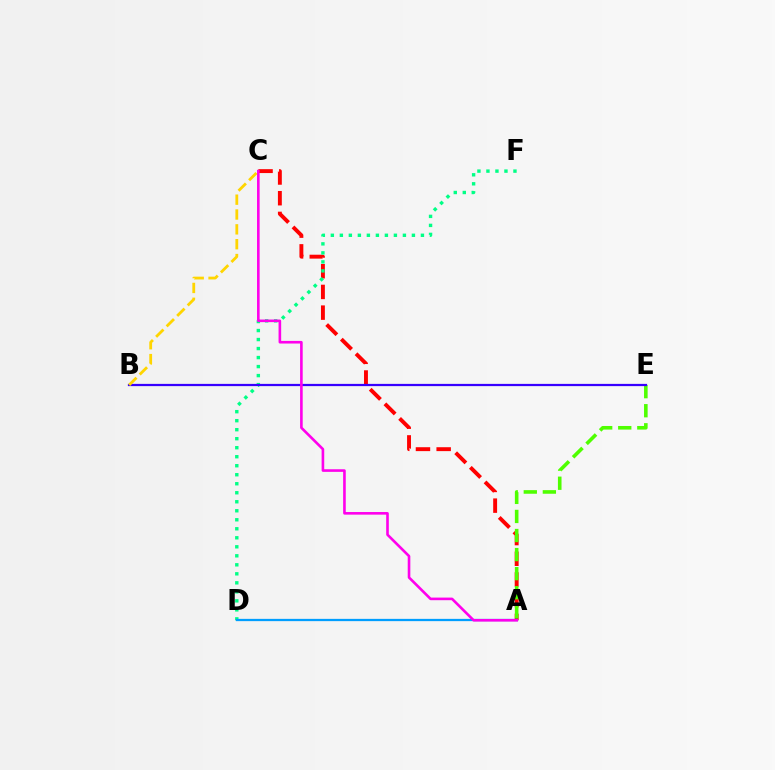{('A', 'C'): [{'color': '#ff0000', 'line_style': 'dashed', 'thickness': 2.81}, {'color': '#ff00ed', 'line_style': 'solid', 'thickness': 1.88}], ('D', 'F'): [{'color': '#00ff86', 'line_style': 'dotted', 'thickness': 2.45}], ('A', 'E'): [{'color': '#4fff00', 'line_style': 'dashed', 'thickness': 2.59}], ('B', 'E'): [{'color': '#3700ff', 'line_style': 'solid', 'thickness': 1.61}], ('A', 'D'): [{'color': '#009eff', 'line_style': 'solid', 'thickness': 1.63}], ('B', 'C'): [{'color': '#ffd500', 'line_style': 'dashed', 'thickness': 2.02}]}